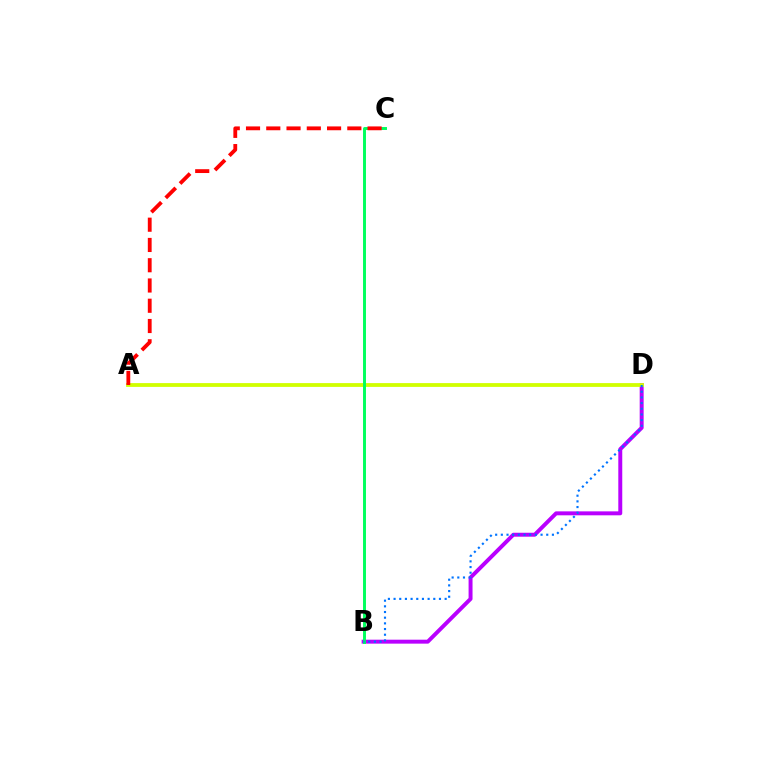{('B', 'D'): [{'color': '#b900ff', 'line_style': 'solid', 'thickness': 2.84}, {'color': '#0074ff', 'line_style': 'dotted', 'thickness': 1.54}], ('A', 'D'): [{'color': '#d1ff00', 'line_style': 'solid', 'thickness': 2.73}], ('B', 'C'): [{'color': '#00ff5c', 'line_style': 'solid', 'thickness': 2.12}], ('A', 'C'): [{'color': '#ff0000', 'line_style': 'dashed', 'thickness': 2.75}]}